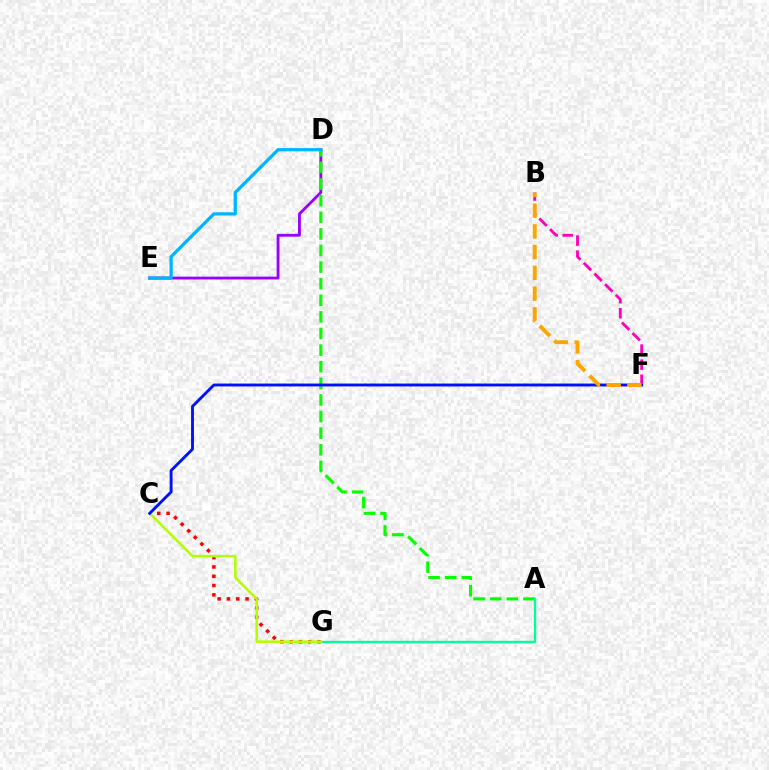{('D', 'E'): [{'color': '#9b00ff', 'line_style': 'solid', 'thickness': 2.05}, {'color': '#00b5ff', 'line_style': 'solid', 'thickness': 2.34}], ('B', 'F'): [{'color': '#ff00bd', 'line_style': 'dashed', 'thickness': 2.05}, {'color': '#ffa500', 'line_style': 'dashed', 'thickness': 2.82}], ('C', 'G'): [{'color': '#ff0000', 'line_style': 'dotted', 'thickness': 2.53}, {'color': '#b3ff00', 'line_style': 'solid', 'thickness': 1.83}], ('A', 'D'): [{'color': '#08ff00', 'line_style': 'dashed', 'thickness': 2.26}], ('A', 'G'): [{'color': '#00ff9d', 'line_style': 'solid', 'thickness': 1.72}], ('C', 'F'): [{'color': '#0010ff', 'line_style': 'solid', 'thickness': 2.08}]}